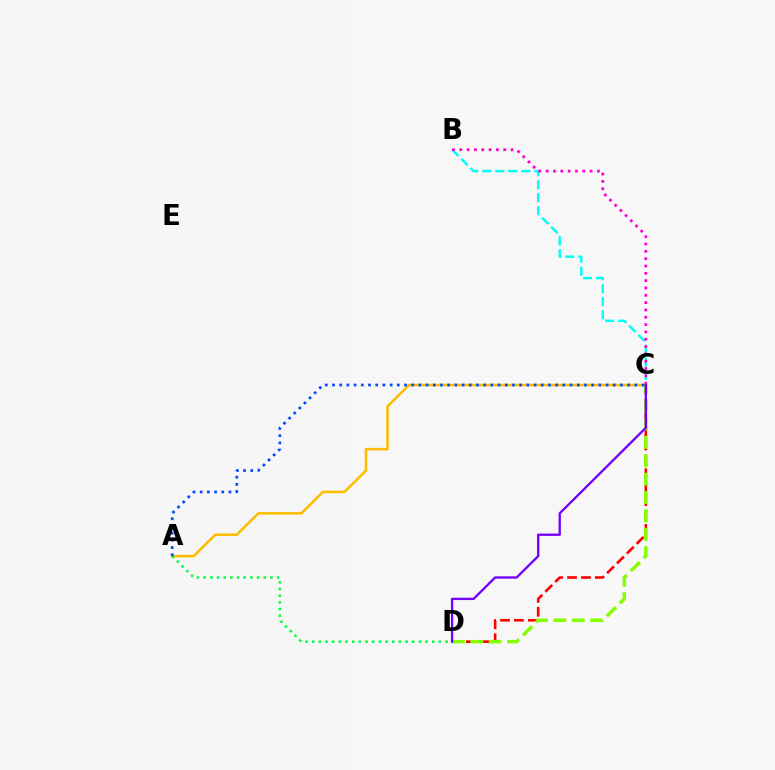{('B', 'C'): [{'color': '#00fff6', 'line_style': 'dashed', 'thickness': 1.77}, {'color': '#ff00cf', 'line_style': 'dotted', 'thickness': 1.99}], ('A', 'C'): [{'color': '#ffbd00', 'line_style': 'solid', 'thickness': 1.83}, {'color': '#004bff', 'line_style': 'dotted', 'thickness': 1.96}], ('A', 'D'): [{'color': '#00ff39', 'line_style': 'dotted', 'thickness': 1.81}], ('C', 'D'): [{'color': '#ff0000', 'line_style': 'dashed', 'thickness': 1.89}, {'color': '#84ff00', 'line_style': 'dashed', 'thickness': 2.49}, {'color': '#7200ff', 'line_style': 'solid', 'thickness': 1.67}]}